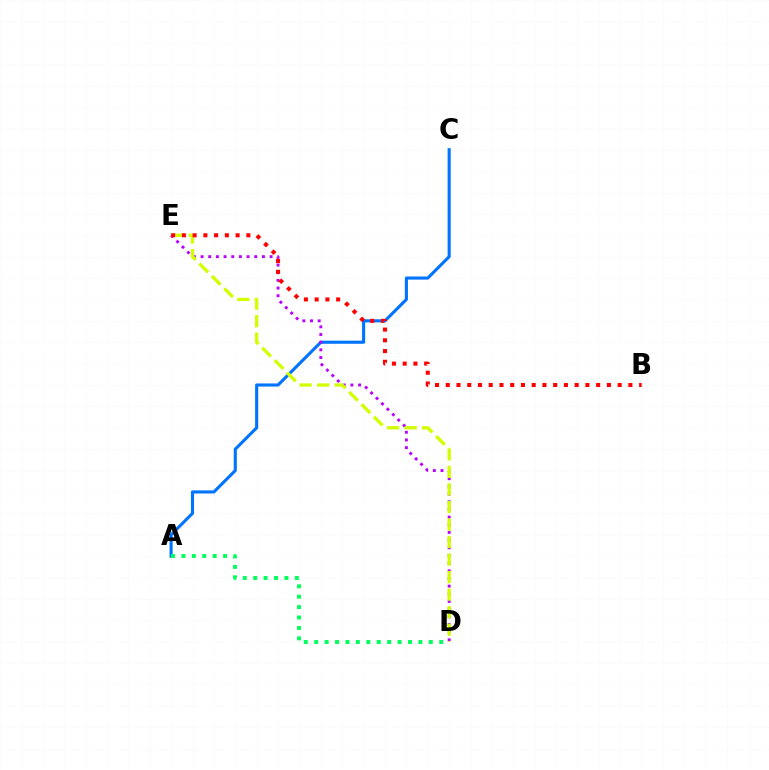{('A', 'C'): [{'color': '#0074ff', 'line_style': 'solid', 'thickness': 2.24}], ('D', 'E'): [{'color': '#b900ff', 'line_style': 'dotted', 'thickness': 2.08}, {'color': '#d1ff00', 'line_style': 'dashed', 'thickness': 2.38}], ('A', 'D'): [{'color': '#00ff5c', 'line_style': 'dotted', 'thickness': 2.83}], ('B', 'E'): [{'color': '#ff0000', 'line_style': 'dotted', 'thickness': 2.92}]}